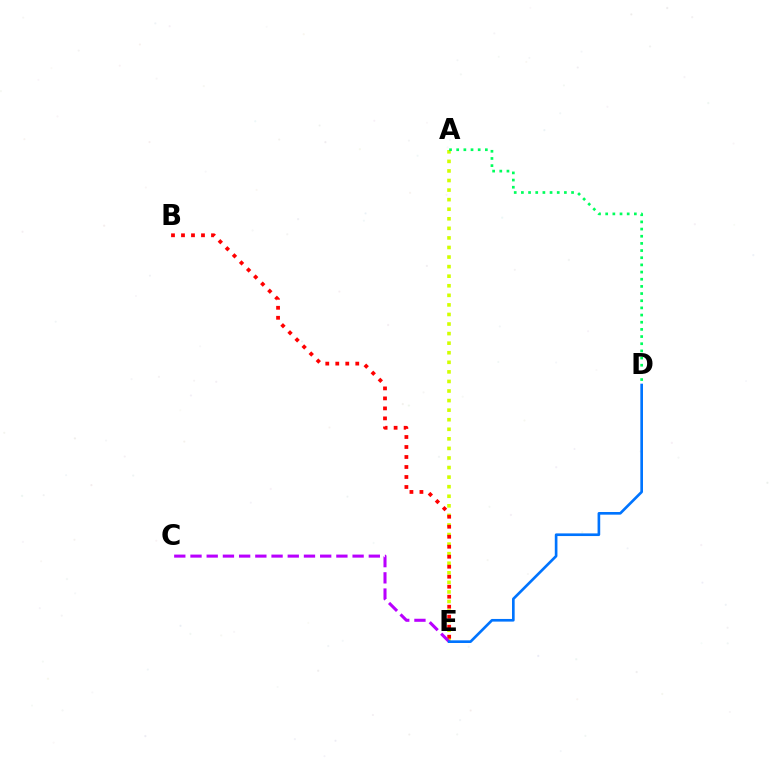{('A', 'E'): [{'color': '#d1ff00', 'line_style': 'dotted', 'thickness': 2.6}], ('B', 'E'): [{'color': '#ff0000', 'line_style': 'dotted', 'thickness': 2.72}], ('A', 'D'): [{'color': '#00ff5c', 'line_style': 'dotted', 'thickness': 1.95}], ('C', 'E'): [{'color': '#b900ff', 'line_style': 'dashed', 'thickness': 2.2}], ('D', 'E'): [{'color': '#0074ff', 'line_style': 'solid', 'thickness': 1.91}]}